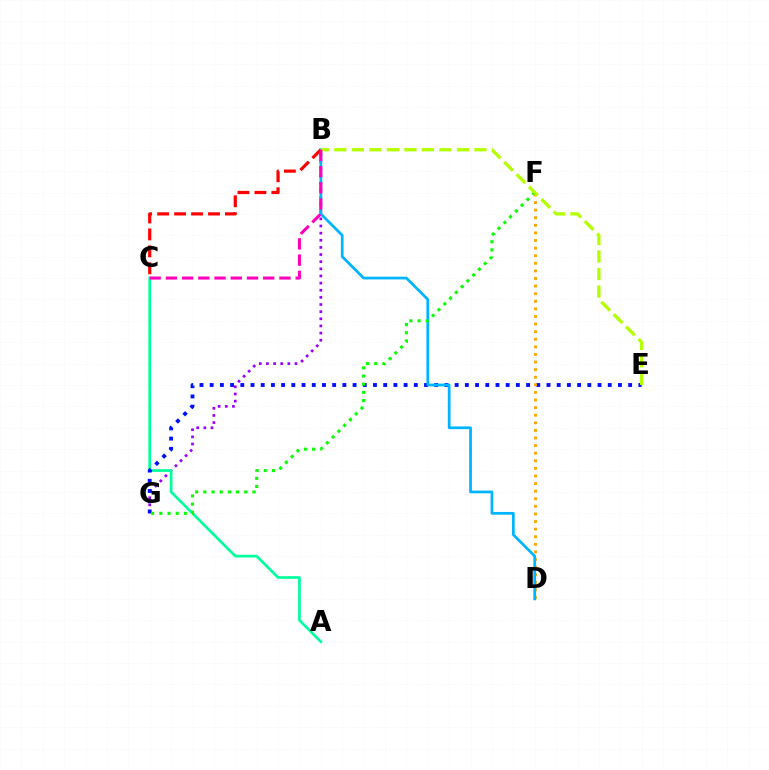{('B', 'G'): [{'color': '#9b00ff', 'line_style': 'dotted', 'thickness': 1.94}], ('A', 'C'): [{'color': '#00ff9d', 'line_style': 'solid', 'thickness': 1.94}], ('E', 'G'): [{'color': '#0010ff', 'line_style': 'dotted', 'thickness': 2.77}], ('D', 'F'): [{'color': '#ffa500', 'line_style': 'dotted', 'thickness': 2.06}], ('B', 'D'): [{'color': '#00b5ff', 'line_style': 'solid', 'thickness': 1.98}], ('B', 'C'): [{'color': '#ff0000', 'line_style': 'dashed', 'thickness': 2.3}, {'color': '#ff00bd', 'line_style': 'dashed', 'thickness': 2.2}], ('F', 'G'): [{'color': '#08ff00', 'line_style': 'dotted', 'thickness': 2.22}], ('B', 'E'): [{'color': '#b3ff00', 'line_style': 'dashed', 'thickness': 2.38}]}